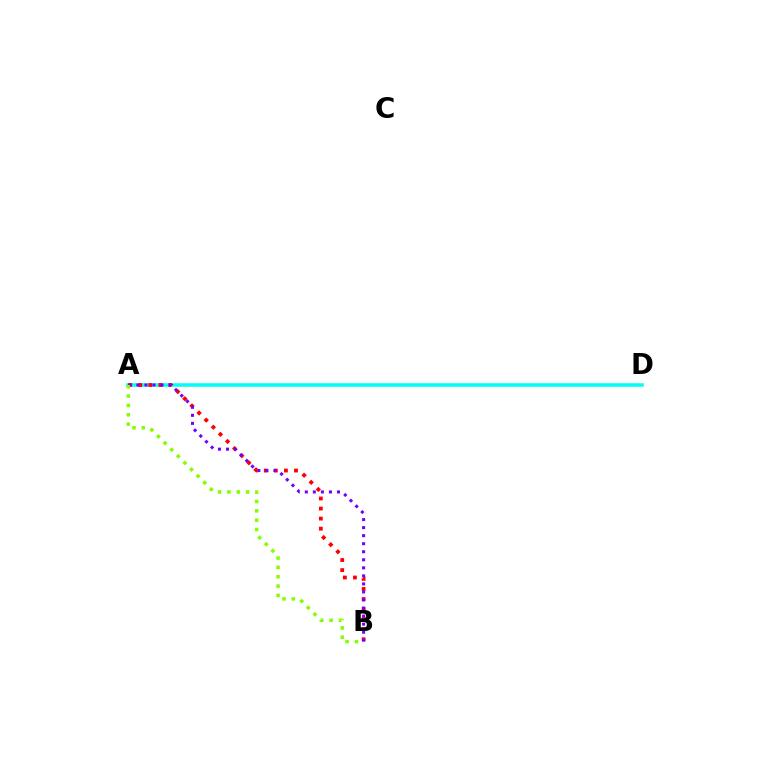{('A', 'D'): [{'color': '#00fff6', 'line_style': 'solid', 'thickness': 2.53}], ('A', 'B'): [{'color': '#ff0000', 'line_style': 'dotted', 'thickness': 2.73}, {'color': '#7200ff', 'line_style': 'dotted', 'thickness': 2.19}, {'color': '#84ff00', 'line_style': 'dotted', 'thickness': 2.54}]}